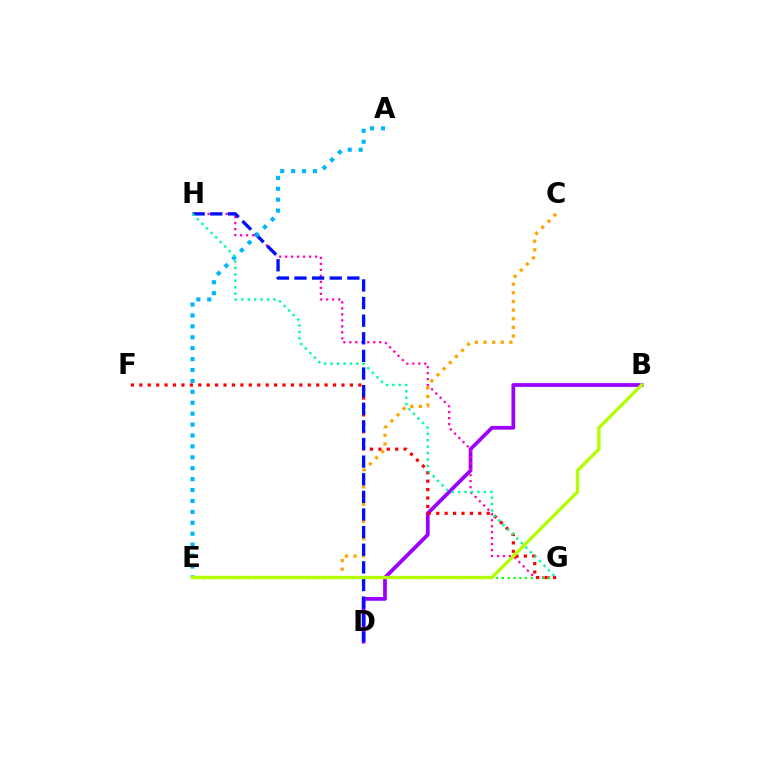{('B', 'D'): [{'color': '#9b00ff', 'line_style': 'solid', 'thickness': 2.7}], ('G', 'H'): [{'color': '#ff00bd', 'line_style': 'dotted', 'thickness': 1.63}, {'color': '#00ff9d', 'line_style': 'dotted', 'thickness': 1.74}], ('C', 'E'): [{'color': '#ffa500', 'line_style': 'dotted', 'thickness': 2.35}], ('E', 'G'): [{'color': '#08ff00', 'line_style': 'dotted', 'thickness': 1.56}], ('F', 'G'): [{'color': '#ff0000', 'line_style': 'dotted', 'thickness': 2.29}], ('D', 'H'): [{'color': '#0010ff', 'line_style': 'dashed', 'thickness': 2.39}], ('A', 'E'): [{'color': '#00b5ff', 'line_style': 'dotted', 'thickness': 2.97}], ('B', 'E'): [{'color': '#b3ff00', 'line_style': 'solid', 'thickness': 2.39}]}